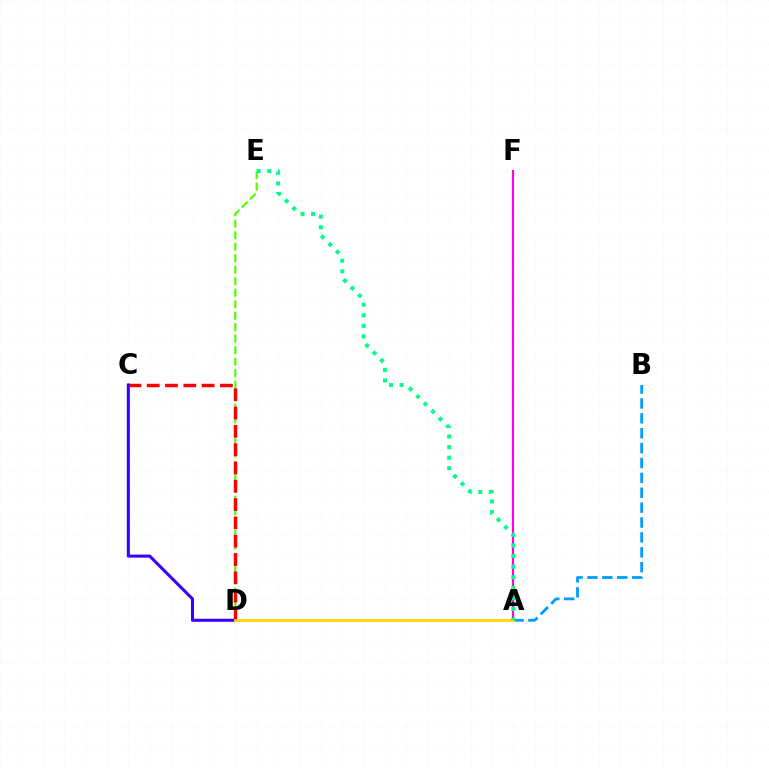{('D', 'E'): [{'color': '#4fff00', 'line_style': 'dashed', 'thickness': 1.56}], ('A', 'B'): [{'color': '#009eff', 'line_style': 'dashed', 'thickness': 2.02}], ('C', 'D'): [{'color': '#ff0000', 'line_style': 'dashed', 'thickness': 2.49}, {'color': '#3700ff', 'line_style': 'solid', 'thickness': 2.2}], ('A', 'F'): [{'color': '#ff00ed', 'line_style': 'solid', 'thickness': 1.56}], ('A', 'D'): [{'color': '#ffd500', 'line_style': 'solid', 'thickness': 1.99}], ('A', 'E'): [{'color': '#00ff86', 'line_style': 'dotted', 'thickness': 2.87}]}